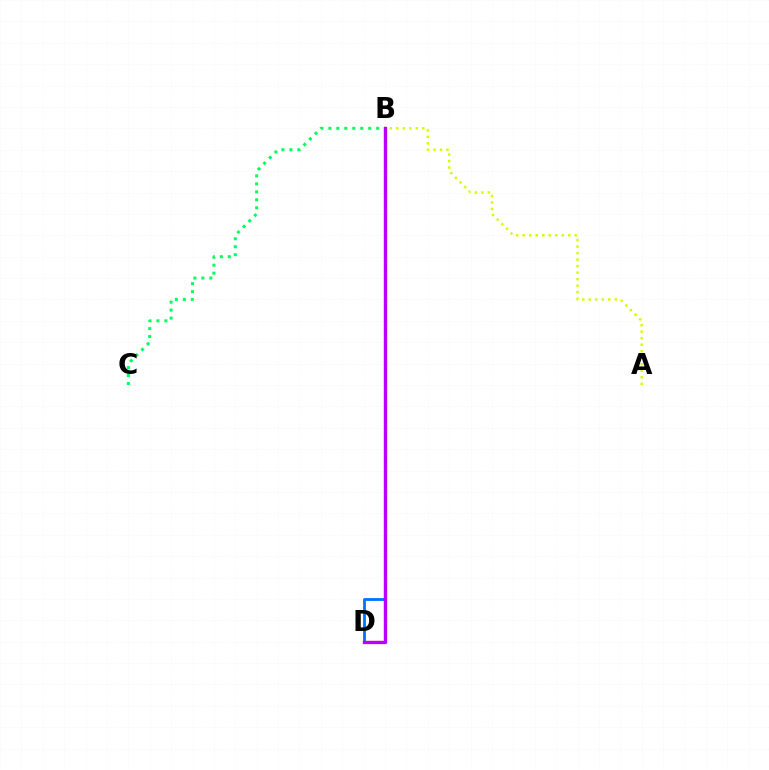{('B', 'D'): [{'color': '#0074ff', 'line_style': 'solid', 'thickness': 2.02}, {'color': '#ff0000', 'line_style': 'solid', 'thickness': 1.56}, {'color': '#b900ff', 'line_style': 'solid', 'thickness': 2.36}], ('B', 'C'): [{'color': '#00ff5c', 'line_style': 'dotted', 'thickness': 2.17}], ('A', 'B'): [{'color': '#d1ff00', 'line_style': 'dotted', 'thickness': 1.77}]}